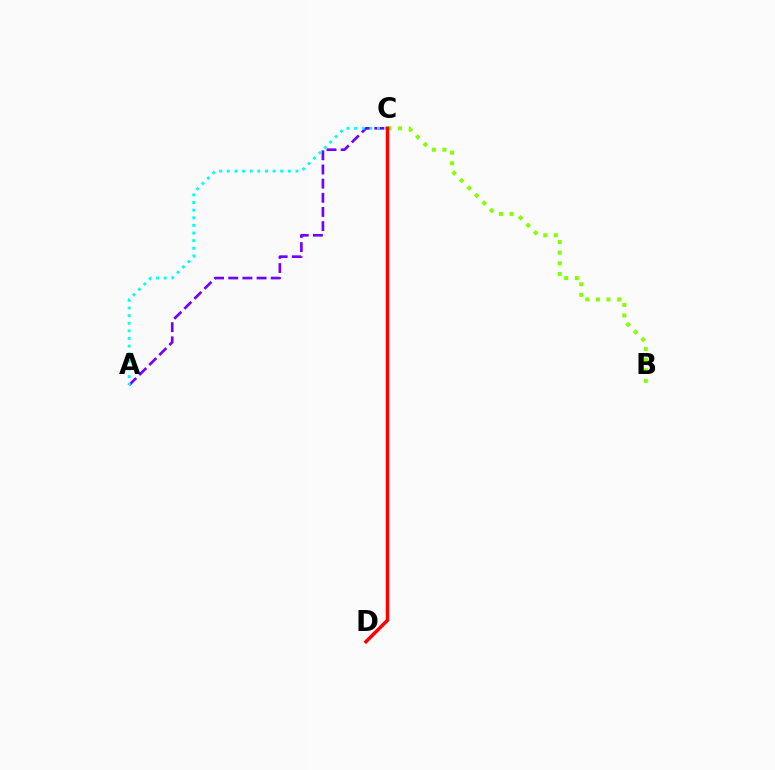{('A', 'C'): [{'color': '#7200ff', 'line_style': 'dashed', 'thickness': 1.92}, {'color': '#00fff6', 'line_style': 'dotted', 'thickness': 2.07}], ('B', 'C'): [{'color': '#84ff00', 'line_style': 'dotted', 'thickness': 2.89}], ('C', 'D'): [{'color': '#ff0000', 'line_style': 'solid', 'thickness': 2.53}]}